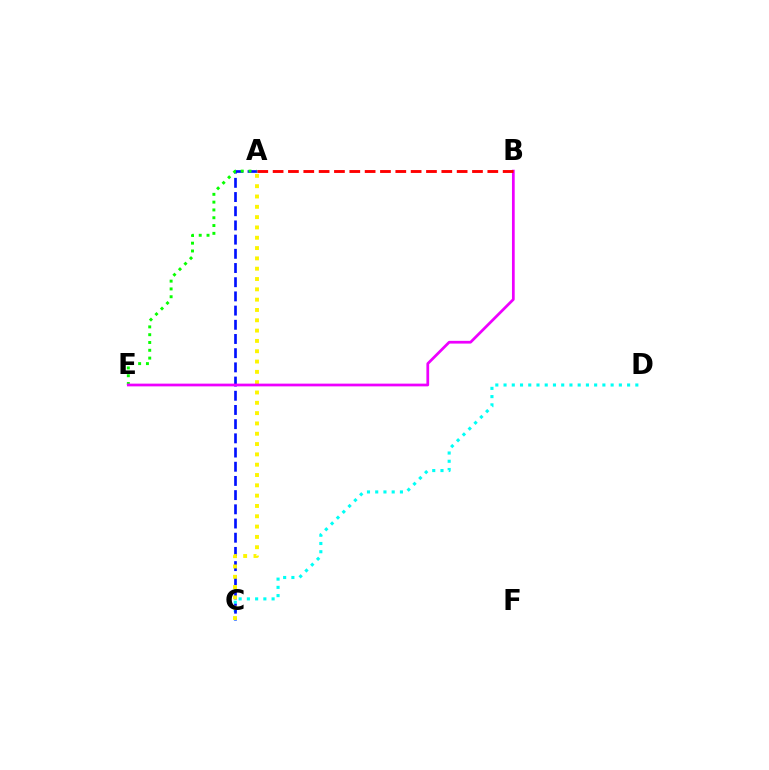{('C', 'D'): [{'color': '#00fff6', 'line_style': 'dotted', 'thickness': 2.24}], ('A', 'C'): [{'color': '#0010ff', 'line_style': 'dashed', 'thickness': 1.93}, {'color': '#fcf500', 'line_style': 'dotted', 'thickness': 2.8}], ('A', 'E'): [{'color': '#08ff00', 'line_style': 'dotted', 'thickness': 2.12}], ('B', 'E'): [{'color': '#ee00ff', 'line_style': 'solid', 'thickness': 1.97}], ('A', 'B'): [{'color': '#ff0000', 'line_style': 'dashed', 'thickness': 2.08}]}